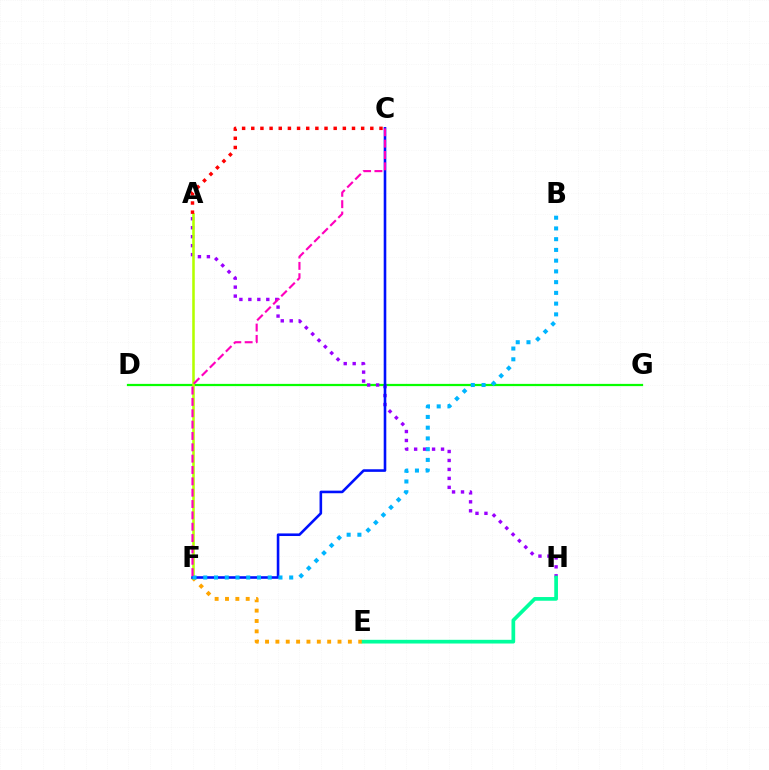{('D', 'G'): [{'color': '#08ff00', 'line_style': 'solid', 'thickness': 1.61}], ('A', 'H'): [{'color': '#9b00ff', 'line_style': 'dotted', 'thickness': 2.44}], ('E', 'F'): [{'color': '#ffa500', 'line_style': 'dotted', 'thickness': 2.81}], ('A', 'F'): [{'color': '#b3ff00', 'line_style': 'solid', 'thickness': 1.84}], ('E', 'H'): [{'color': '#00ff9d', 'line_style': 'solid', 'thickness': 2.67}], ('A', 'C'): [{'color': '#ff0000', 'line_style': 'dotted', 'thickness': 2.49}], ('C', 'F'): [{'color': '#0010ff', 'line_style': 'solid', 'thickness': 1.87}, {'color': '#ff00bd', 'line_style': 'dashed', 'thickness': 1.54}], ('B', 'F'): [{'color': '#00b5ff', 'line_style': 'dotted', 'thickness': 2.92}]}